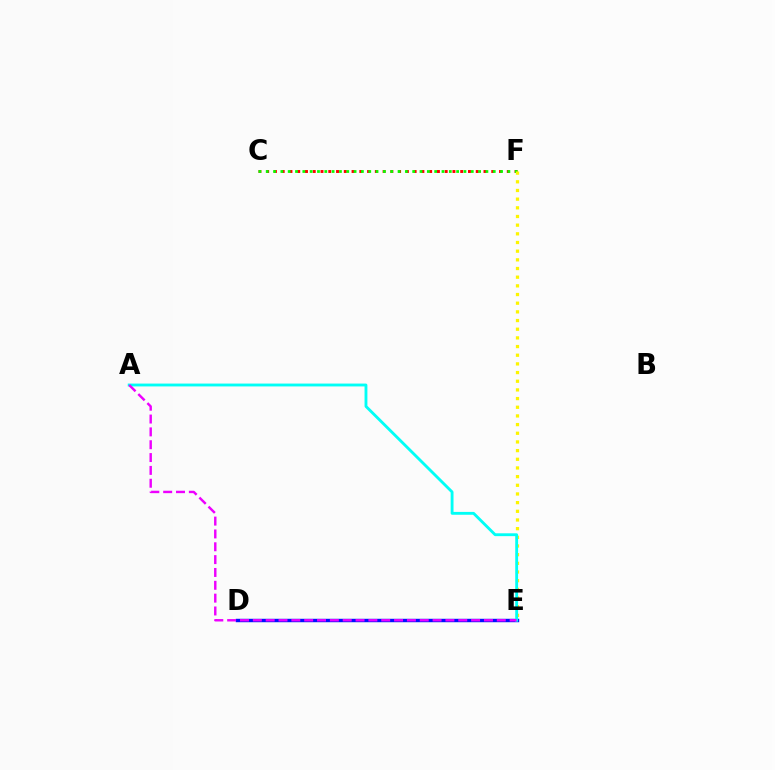{('C', 'F'): [{'color': '#ff0000', 'line_style': 'dotted', 'thickness': 2.11}, {'color': '#08ff00', 'line_style': 'dotted', 'thickness': 1.99}], ('E', 'F'): [{'color': '#fcf500', 'line_style': 'dotted', 'thickness': 2.36}], ('D', 'E'): [{'color': '#0010ff', 'line_style': 'solid', 'thickness': 2.47}], ('A', 'E'): [{'color': '#00fff6', 'line_style': 'solid', 'thickness': 2.05}, {'color': '#ee00ff', 'line_style': 'dashed', 'thickness': 1.74}]}